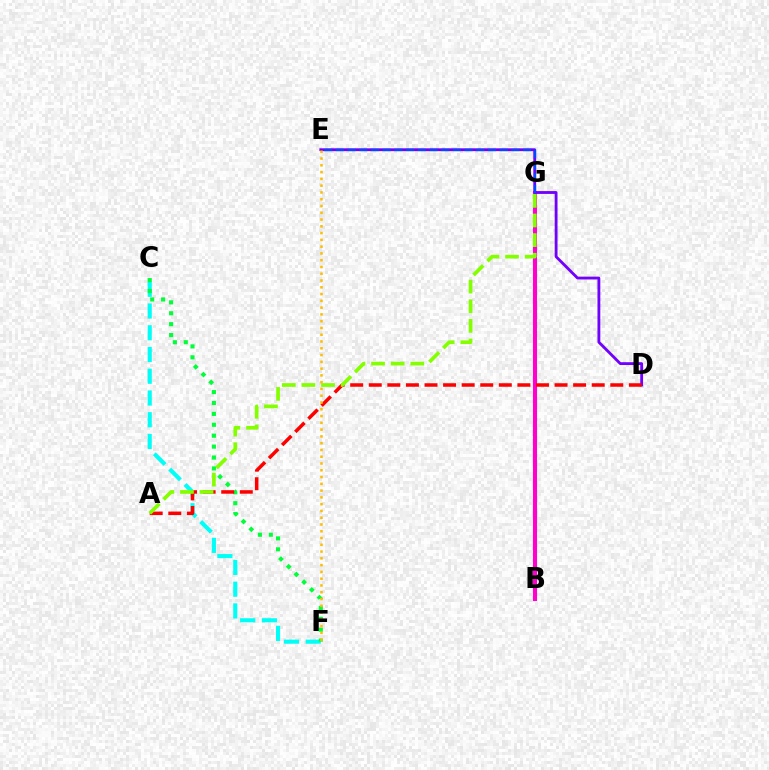{('C', 'F'): [{'color': '#00fff6', 'line_style': 'dashed', 'thickness': 2.95}, {'color': '#00ff39', 'line_style': 'dotted', 'thickness': 2.96}], ('B', 'G'): [{'color': '#ff00cf', 'line_style': 'solid', 'thickness': 2.94}], ('D', 'E'): [{'color': '#7200ff', 'line_style': 'solid', 'thickness': 2.04}], ('A', 'D'): [{'color': '#ff0000', 'line_style': 'dashed', 'thickness': 2.52}], ('A', 'G'): [{'color': '#84ff00', 'line_style': 'dashed', 'thickness': 2.67}], ('E', 'F'): [{'color': '#ffbd00', 'line_style': 'dotted', 'thickness': 1.84}], ('E', 'G'): [{'color': '#004bff', 'line_style': 'dashed', 'thickness': 1.59}]}